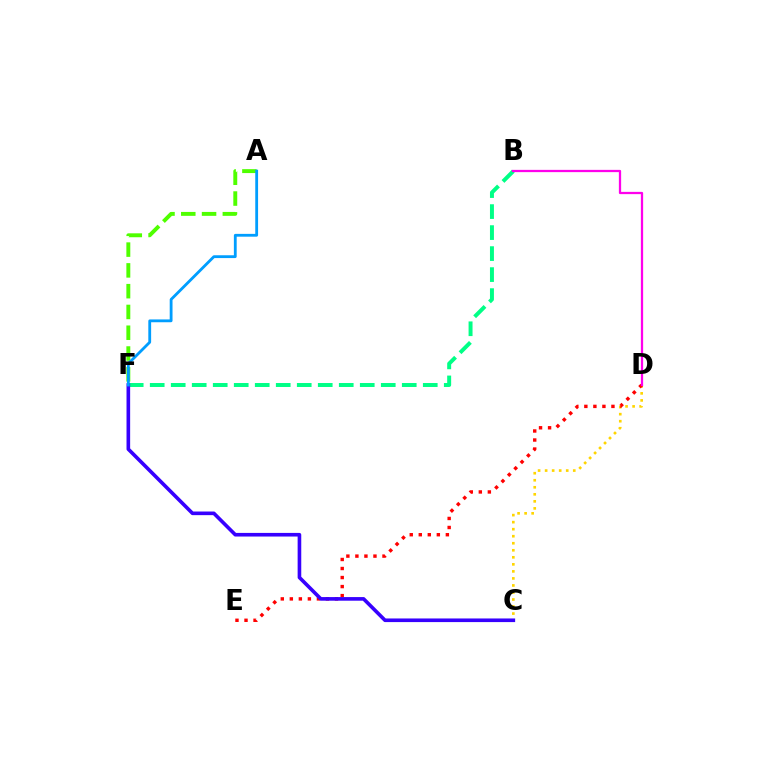{('A', 'F'): [{'color': '#4fff00', 'line_style': 'dashed', 'thickness': 2.82}, {'color': '#009eff', 'line_style': 'solid', 'thickness': 2.03}], ('C', 'D'): [{'color': '#ffd500', 'line_style': 'dotted', 'thickness': 1.91}], ('D', 'E'): [{'color': '#ff0000', 'line_style': 'dotted', 'thickness': 2.45}], ('B', 'F'): [{'color': '#00ff86', 'line_style': 'dashed', 'thickness': 2.85}], ('B', 'D'): [{'color': '#ff00ed', 'line_style': 'solid', 'thickness': 1.63}], ('C', 'F'): [{'color': '#3700ff', 'line_style': 'solid', 'thickness': 2.61}]}